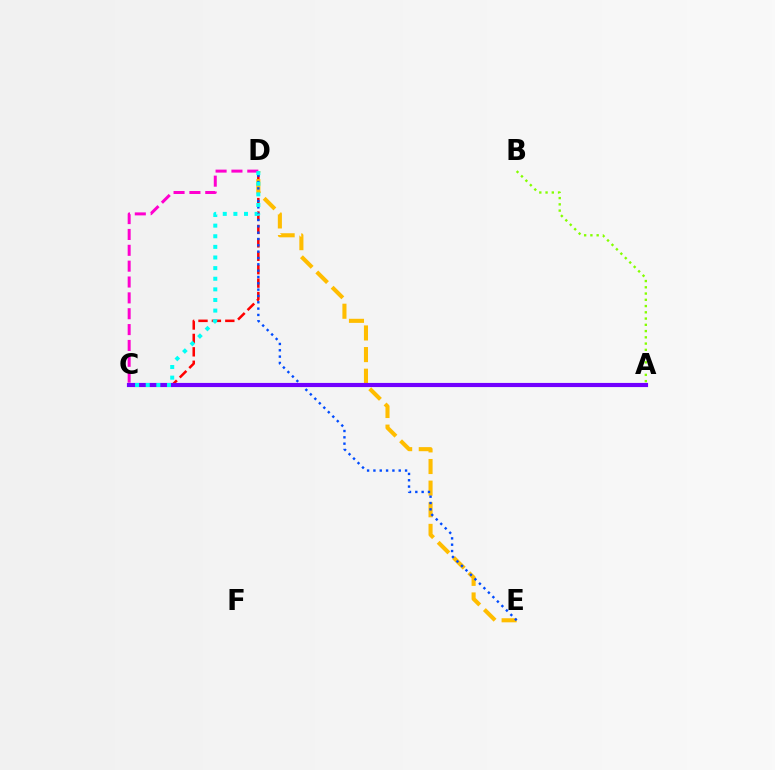{('C', 'D'): [{'color': '#ff0000', 'line_style': 'dashed', 'thickness': 1.82}, {'color': '#ff00cf', 'line_style': 'dashed', 'thickness': 2.15}, {'color': '#00fff6', 'line_style': 'dotted', 'thickness': 2.89}], ('D', 'E'): [{'color': '#ffbd00', 'line_style': 'dashed', 'thickness': 2.94}, {'color': '#004bff', 'line_style': 'dotted', 'thickness': 1.72}], ('A', 'C'): [{'color': '#00ff39', 'line_style': 'solid', 'thickness': 2.63}, {'color': '#7200ff', 'line_style': 'solid', 'thickness': 2.98}], ('A', 'B'): [{'color': '#84ff00', 'line_style': 'dotted', 'thickness': 1.7}]}